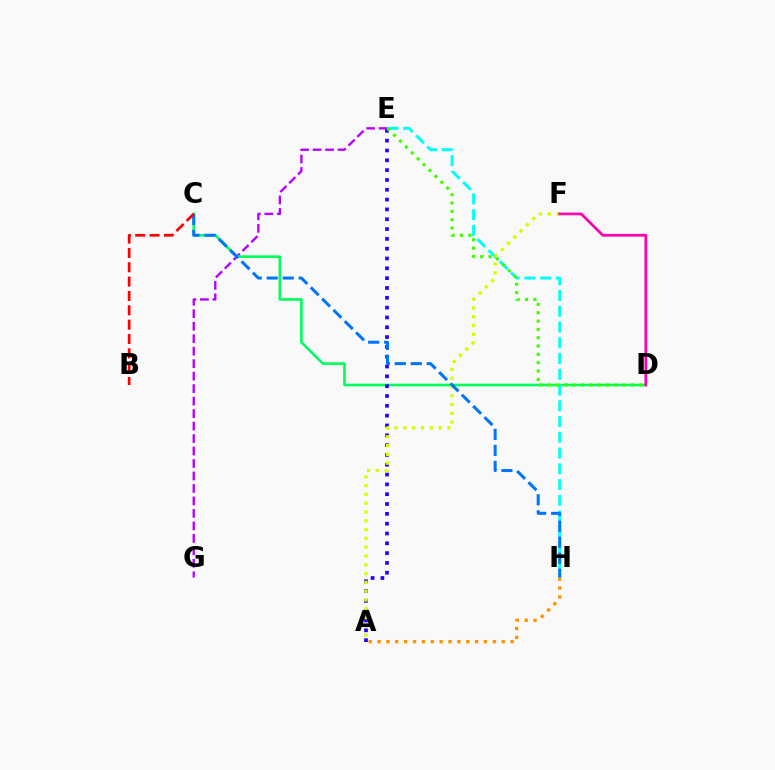{('E', 'G'): [{'color': '#b900ff', 'line_style': 'dashed', 'thickness': 1.7}], ('C', 'D'): [{'color': '#00ff5c', 'line_style': 'solid', 'thickness': 1.9}], ('A', 'E'): [{'color': '#2500ff', 'line_style': 'dotted', 'thickness': 2.67}], ('E', 'H'): [{'color': '#00fff6', 'line_style': 'dashed', 'thickness': 2.14}], ('D', 'E'): [{'color': '#3dff00', 'line_style': 'dotted', 'thickness': 2.26}], ('A', 'F'): [{'color': '#d1ff00', 'line_style': 'dotted', 'thickness': 2.39}], ('A', 'H'): [{'color': '#ff9400', 'line_style': 'dotted', 'thickness': 2.41}], ('D', 'F'): [{'color': '#ff00ac', 'line_style': 'solid', 'thickness': 1.97}], ('C', 'H'): [{'color': '#0074ff', 'line_style': 'dashed', 'thickness': 2.17}], ('B', 'C'): [{'color': '#ff0000', 'line_style': 'dashed', 'thickness': 1.95}]}